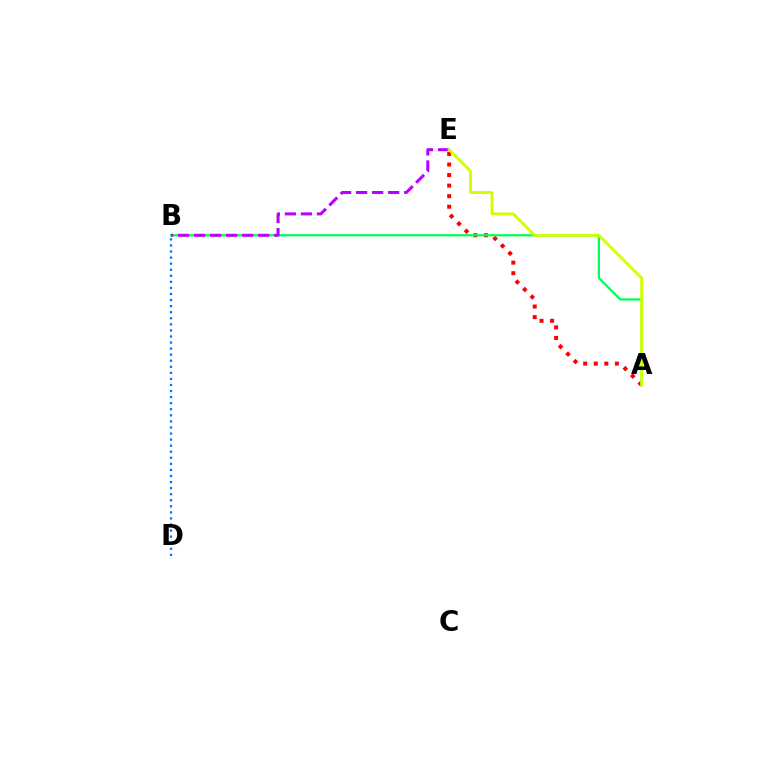{('A', 'E'): [{'color': '#ff0000', 'line_style': 'dotted', 'thickness': 2.87}, {'color': '#d1ff00', 'line_style': 'solid', 'thickness': 2.03}], ('A', 'B'): [{'color': '#00ff5c', 'line_style': 'solid', 'thickness': 1.62}], ('B', 'D'): [{'color': '#0074ff', 'line_style': 'dotted', 'thickness': 1.65}], ('B', 'E'): [{'color': '#b900ff', 'line_style': 'dashed', 'thickness': 2.18}]}